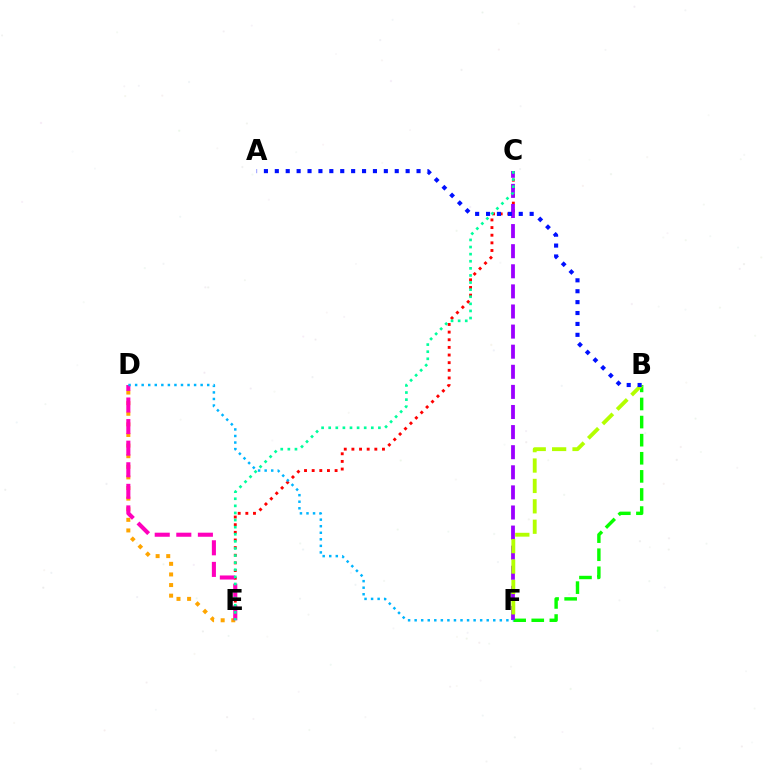{('B', 'F'): [{'color': '#08ff00', 'line_style': 'dashed', 'thickness': 2.46}, {'color': '#b3ff00', 'line_style': 'dashed', 'thickness': 2.77}], ('C', 'E'): [{'color': '#ff0000', 'line_style': 'dotted', 'thickness': 2.08}, {'color': '#00ff9d', 'line_style': 'dotted', 'thickness': 1.93}], ('D', 'E'): [{'color': '#ffa500', 'line_style': 'dotted', 'thickness': 2.88}, {'color': '#ff00bd', 'line_style': 'dashed', 'thickness': 2.93}], ('C', 'F'): [{'color': '#9b00ff', 'line_style': 'dashed', 'thickness': 2.73}], ('A', 'B'): [{'color': '#0010ff', 'line_style': 'dotted', 'thickness': 2.96}], ('D', 'F'): [{'color': '#00b5ff', 'line_style': 'dotted', 'thickness': 1.78}]}